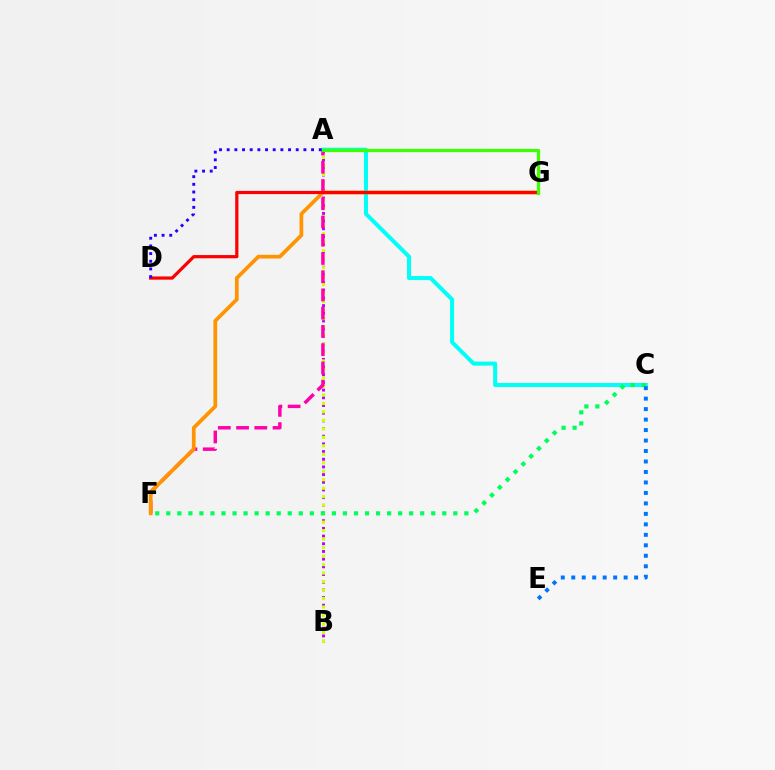{('A', 'B'): [{'color': '#b900ff', 'line_style': 'dotted', 'thickness': 2.09}, {'color': '#d1ff00', 'line_style': 'dotted', 'thickness': 2.3}], ('A', 'C'): [{'color': '#00fff6', 'line_style': 'solid', 'thickness': 2.9}], ('A', 'F'): [{'color': '#ff00ac', 'line_style': 'dashed', 'thickness': 2.48}], ('F', 'G'): [{'color': '#ff9400', 'line_style': 'solid', 'thickness': 2.68}], ('C', 'F'): [{'color': '#00ff5c', 'line_style': 'dotted', 'thickness': 3.0}], ('D', 'G'): [{'color': '#ff0000', 'line_style': 'solid', 'thickness': 2.31}], ('C', 'E'): [{'color': '#0074ff', 'line_style': 'dotted', 'thickness': 2.85}], ('A', 'D'): [{'color': '#2500ff', 'line_style': 'dotted', 'thickness': 2.08}], ('A', 'G'): [{'color': '#3dff00', 'line_style': 'solid', 'thickness': 2.34}]}